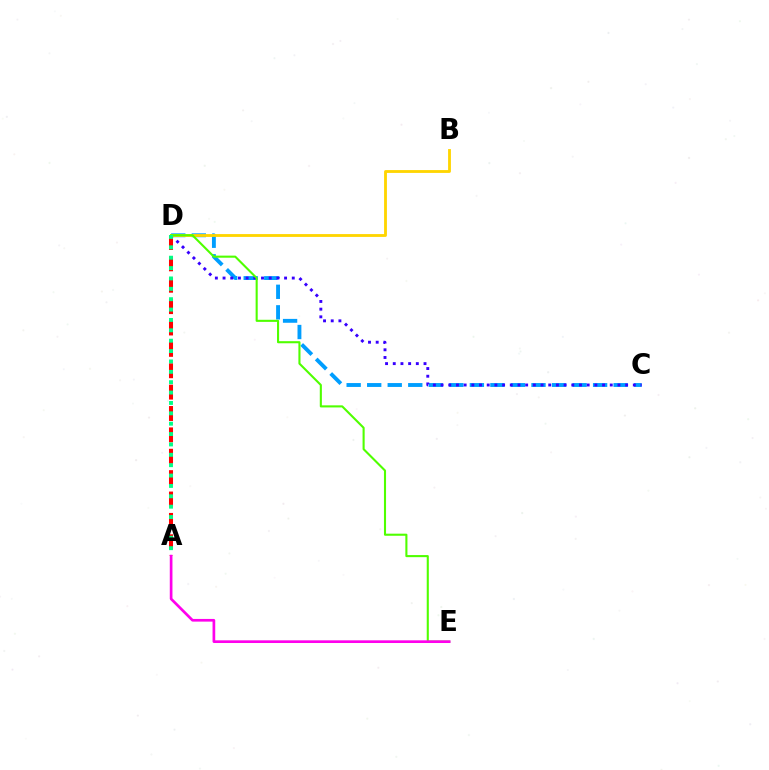{('C', 'D'): [{'color': '#009eff', 'line_style': 'dashed', 'thickness': 2.79}, {'color': '#3700ff', 'line_style': 'dotted', 'thickness': 2.09}], ('A', 'D'): [{'color': '#ff0000', 'line_style': 'dashed', 'thickness': 2.9}, {'color': '#00ff86', 'line_style': 'dotted', 'thickness': 2.82}], ('B', 'D'): [{'color': '#ffd500', 'line_style': 'solid', 'thickness': 2.04}], ('D', 'E'): [{'color': '#4fff00', 'line_style': 'solid', 'thickness': 1.51}], ('A', 'E'): [{'color': '#ff00ed', 'line_style': 'solid', 'thickness': 1.93}]}